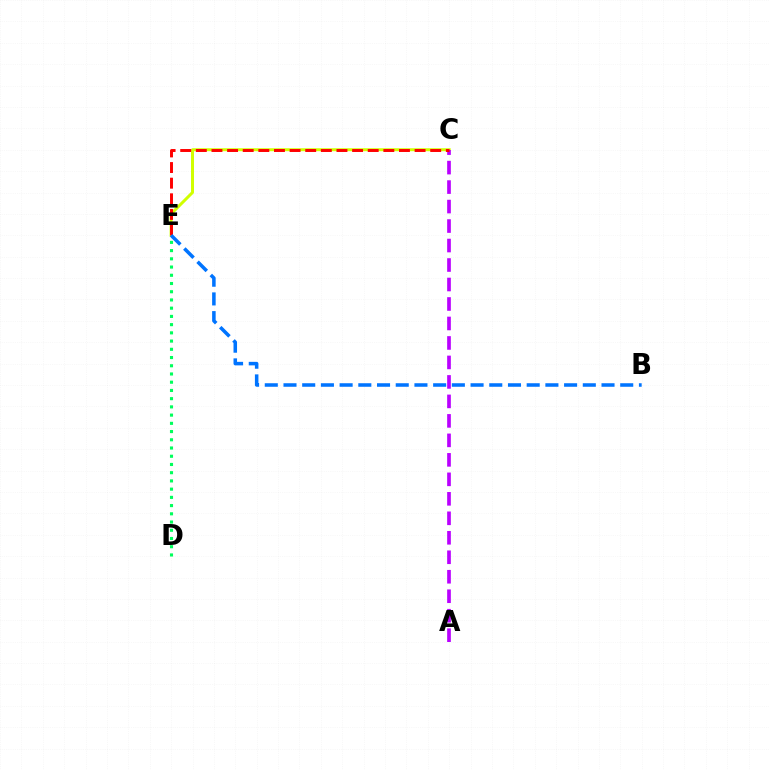{('C', 'E'): [{'color': '#d1ff00', 'line_style': 'solid', 'thickness': 2.15}, {'color': '#ff0000', 'line_style': 'dashed', 'thickness': 2.12}], ('A', 'C'): [{'color': '#b900ff', 'line_style': 'dashed', 'thickness': 2.65}], ('D', 'E'): [{'color': '#00ff5c', 'line_style': 'dotted', 'thickness': 2.23}], ('B', 'E'): [{'color': '#0074ff', 'line_style': 'dashed', 'thickness': 2.54}]}